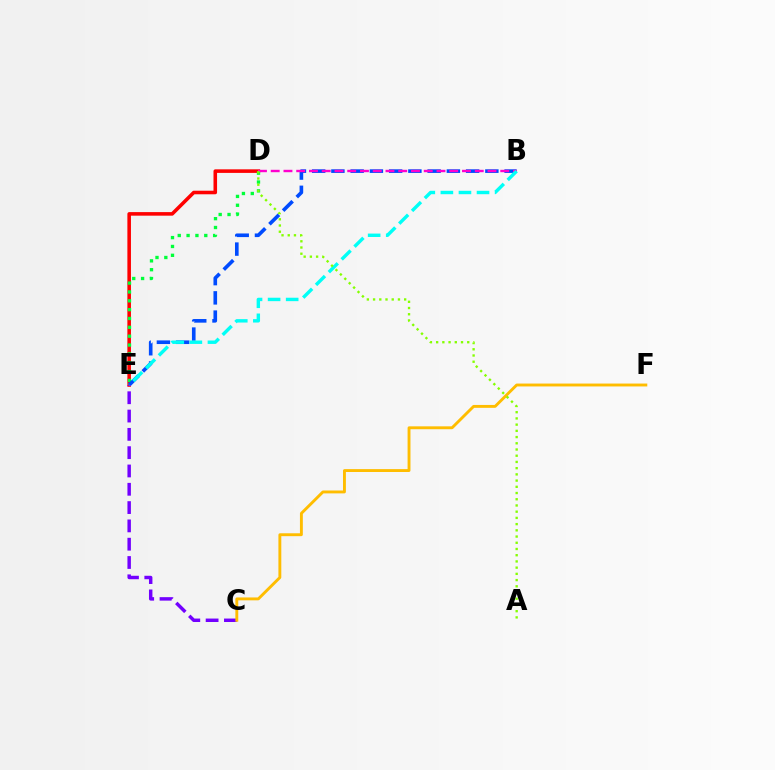{('D', 'E'): [{'color': '#ff0000', 'line_style': 'solid', 'thickness': 2.57}, {'color': '#00ff39', 'line_style': 'dotted', 'thickness': 2.4}], ('B', 'E'): [{'color': '#004bff', 'line_style': 'dashed', 'thickness': 2.61}, {'color': '#00fff6', 'line_style': 'dashed', 'thickness': 2.46}], ('C', 'E'): [{'color': '#7200ff', 'line_style': 'dashed', 'thickness': 2.49}], ('C', 'F'): [{'color': '#ffbd00', 'line_style': 'solid', 'thickness': 2.08}], ('B', 'D'): [{'color': '#ff00cf', 'line_style': 'dashed', 'thickness': 1.73}], ('A', 'D'): [{'color': '#84ff00', 'line_style': 'dotted', 'thickness': 1.69}]}